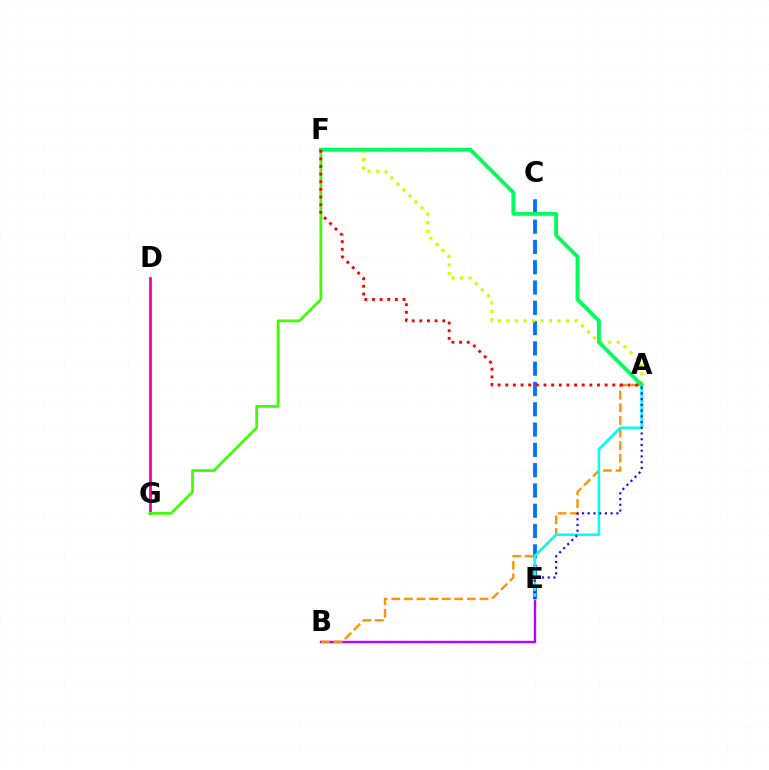{('D', 'G'): [{'color': '#ff00ac', 'line_style': 'solid', 'thickness': 2.04}], ('C', 'E'): [{'color': '#0074ff', 'line_style': 'dashed', 'thickness': 2.76}], ('B', 'E'): [{'color': '#b900ff', 'line_style': 'solid', 'thickness': 1.72}], ('F', 'G'): [{'color': '#3dff00', 'line_style': 'solid', 'thickness': 1.96}], ('A', 'F'): [{'color': '#d1ff00', 'line_style': 'dotted', 'thickness': 2.31}, {'color': '#00ff5c', 'line_style': 'solid', 'thickness': 2.77}, {'color': '#ff0000', 'line_style': 'dotted', 'thickness': 2.08}], ('A', 'B'): [{'color': '#ff9400', 'line_style': 'dashed', 'thickness': 1.71}], ('A', 'E'): [{'color': '#00fff6', 'line_style': 'solid', 'thickness': 1.85}, {'color': '#2500ff', 'line_style': 'dotted', 'thickness': 1.56}]}